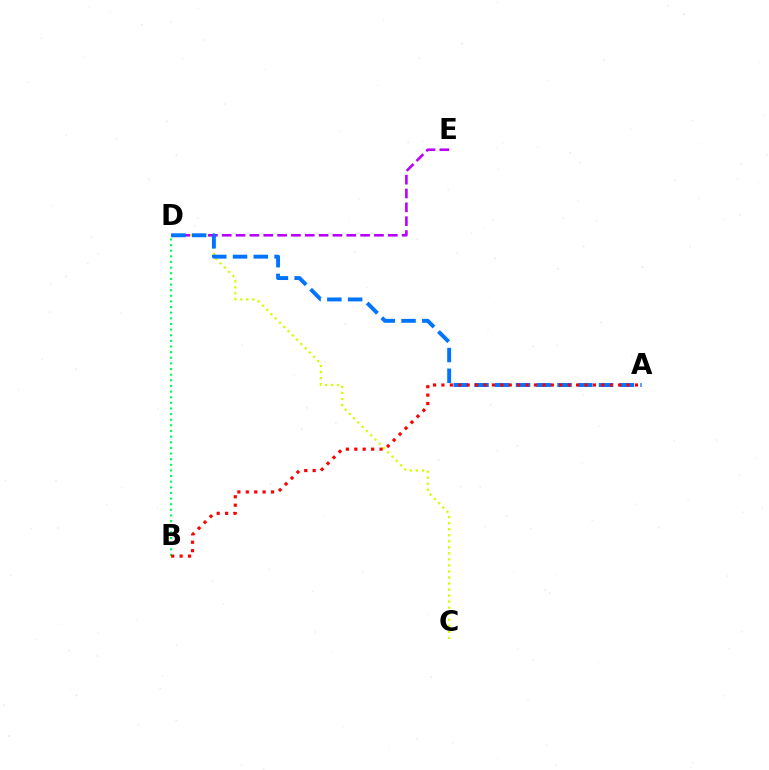{('B', 'D'): [{'color': '#00ff5c', 'line_style': 'dotted', 'thickness': 1.53}], ('C', 'D'): [{'color': '#d1ff00', 'line_style': 'dotted', 'thickness': 1.64}], ('D', 'E'): [{'color': '#b900ff', 'line_style': 'dashed', 'thickness': 1.88}], ('A', 'D'): [{'color': '#0074ff', 'line_style': 'dashed', 'thickness': 2.82}], ('A', 'B'): [{'color': '#ff0000', 'line_style': 'dotted', 'thickness': 2.29}]}